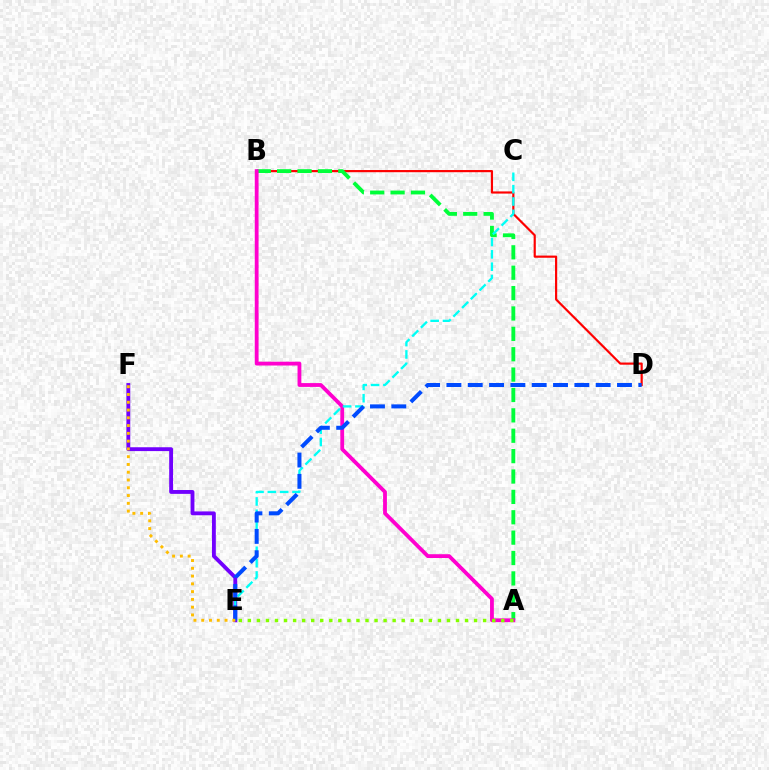{('E', 'F'): [{'color': '#7200ff', 'line_style': 'solid', 'thickness': 2.77}, {'color': '#ffbd00', 'line_style': 'dotted', 'thickness': 2.11}], ('B', 'D'): [{'color': '#ff0000', 'line_style': 'solid', 'thickness': 1.57}], ('A', 'B'): [{'color': '#00ff39', 'line_style': 'dashed', 'thickness': 2.77}, {'color': '#ff00cf', 'line_style': 'solid', 'thickness': 2.74}], ('C', 'E'): [{'color': '#00fff6', 'line_style': 'dashed', 'thickness': 1.68}], ('D', 'E'): [{'color': '#004bff', 'line_style': 'dashed', 'thickness': 2.9}], ('A', 'E'): [{'color': '#84ff00', 'line_style': 'dotted', 'thickness': 2.46}]}